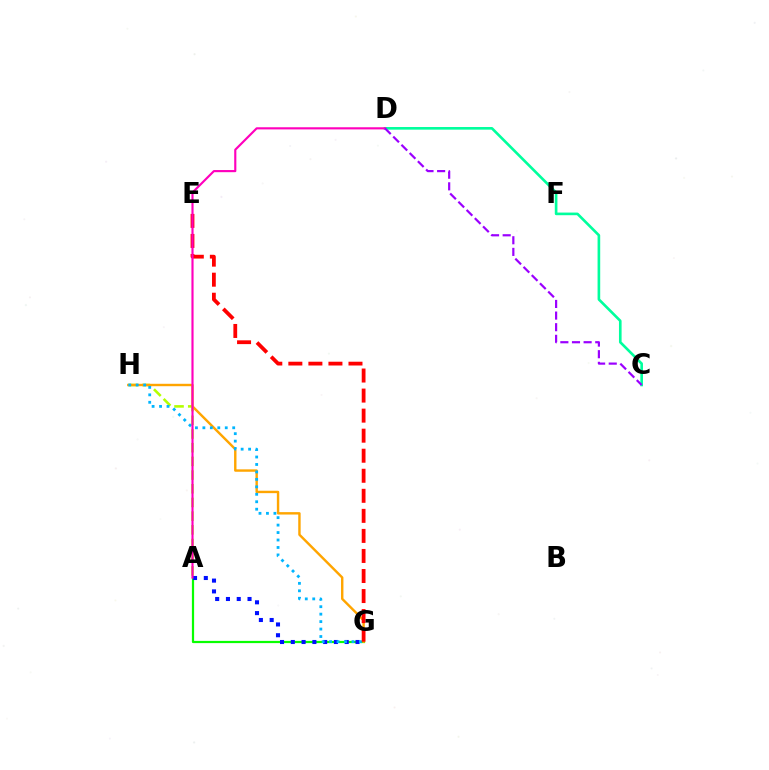{('A', 'G'): [{'color': '#08ff00', 'line_style': 'solid', 'thickness': 1.6}, {'color': '#0010ff', 'line_style': 'dotted', 'thickness': 2.93}], ('A', 'H'): [{'color': '#b3ff00', 'line_style': 'dashed', 'thickness': 1.86}], ('C', 'D'): [{'color': '#00ff9d', 'line_style': 'solid', 'thickness': 1.9}, {'color': '#9b00ff', 'line_style': 'dashed', 'thickness': 1.58}], ('G', 'H'): [{'color': '#ffa500', 'line_style': 'solid', 'thickness': 1.74}, {'color': '#00b5ff', 'line_style': 'dotted', 'thickness': 2.03}], ('E', 'G'): [{'color': '#ff0000', 'line_style': 'dashed', 'thickness': 2.72}], ('A', 'D'): [{'color': '#ff00bd', 'line_style': 'solid', 'thickness': 1.55}]}